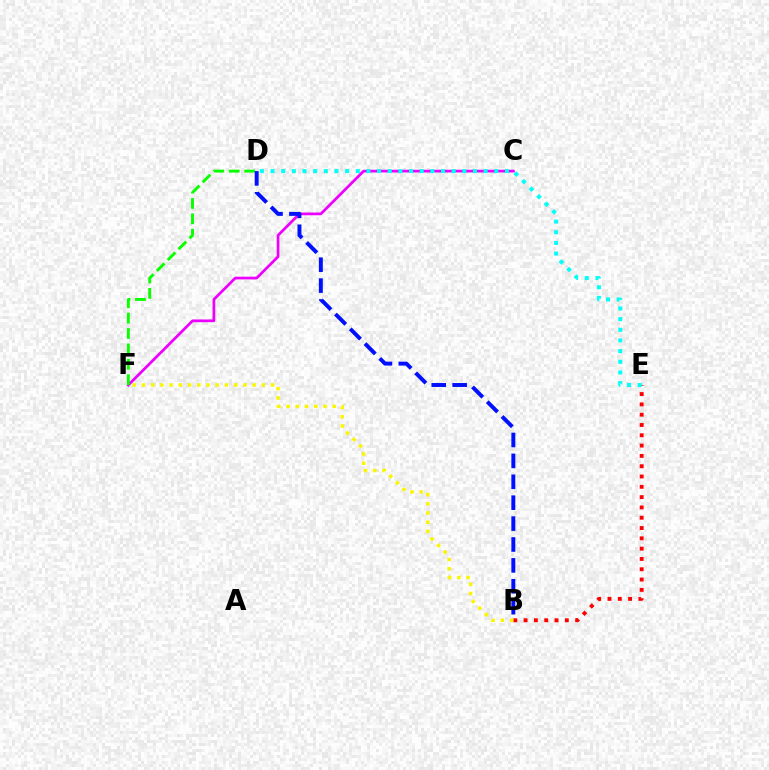{('C', 'F'): [{'color': '#ee00ff', 'line_style': 'solid', 'thickness': 1.96}], ('B', 'E'): [{'color': '#ff0000', 'line_style': 'dotted', 'thickness': 2.8}], ('B', 'F'): [{'color': '#fcf500', 'line_style': 'dotted', 'thickness': 2.51}], ('D', 'F'): [{'color': '#08ff00', 'line_style': 'dashed', 'thickness': 2.09}], ('B', 'D'): [{'color': '#0010ff', 'line_style': 'dashed', 'thickness': 2.84}], ('D', 'E'): [{'color': '#00fff6', 'line_style': 'dotted', 'thickness': 2.9}]}